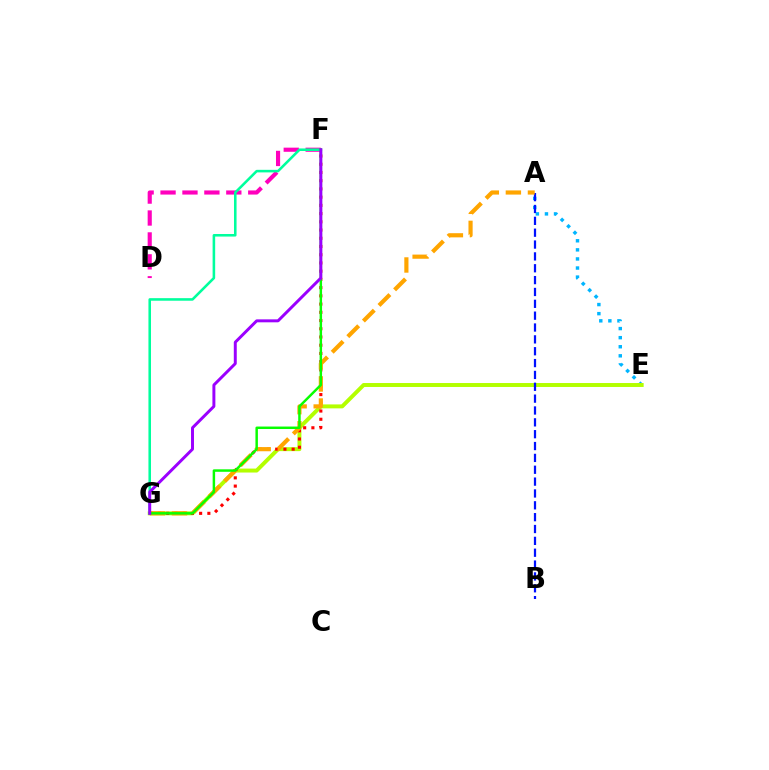{('A', 'E'): [{'color': '#00b5ff', 'line_style': 'dotted', 'thickness': 2.47}], ('E', 'G'): [{'color': '#b3ff00', 'line_style': 'solid', 'thickness': 2.84}], ('A', 'B'): [{'color': '#0010ff', 'line_style': 'dashed', 'thickness': 1.61}], ('F', 'G'): [{'color': '#ff0000', 'line_style': 'dotted', 'thickness': 2.24}, {'color': '#00ff9d', 'line_style': 'solid', 'thickness': 1.85}, {'color': '#08ff00', 'line_style': 'solid', 'thickness': 1.78}, {'color': '#9b00ff', 'line_style': 'solid', 'thickness': 2.13}], ('D', 'F'): [{'color': '#ff00bd', 'line_style': 'dashed', 'thickness': 2.98}], ('A', 'G'): [{'color': '#ffa500', 'line_style': 'dashed', 'thickness': 3.0}]}